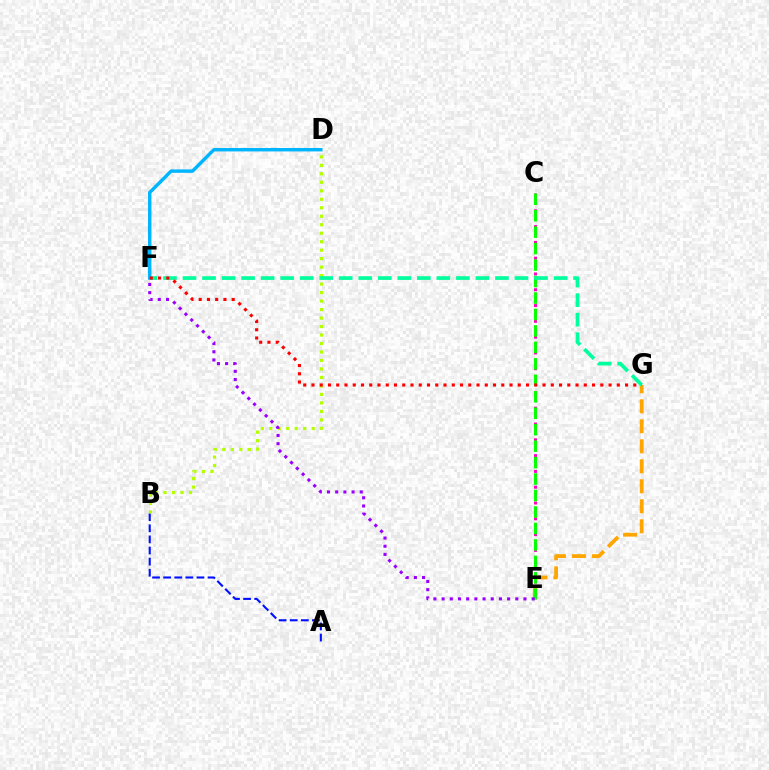{('C', 'E'): [{'color': '#ff00bd', 'line_style': 'dotted', 'thickness': 2.15}, {'color': '#08ff00', 'line_style': 'dashed', 'thickness': 2.24}], ('A', 'B'): [{'color': '#0010ff', 'line_style': 'dashed', 'thickness': 1.51}], ('E', 'G'): [{'color': '#ffa500', 'line_style': 'dashed', 'thickness': 2.72}], ('B', 'D'): [{'color': '#b3ff00', 'line_style': 'dotted', 'thickness': 2.31}], ('F', 'G'): [{'color': '#00ff9d', 'line_style': 'dashed', 'thickness': 2.65}, {'color': '#ff0000', 'line_style': 'dotted', 'thickness': 2.24}], ('D', 'F'): [{'color': '#00b5ff', 'line_style': 'solid', 'thickness': 2.46}], ('E', 'F'): [{'color': '#9b00ff', 'line_style': 'dotted', 'thickness': 2.22}]}